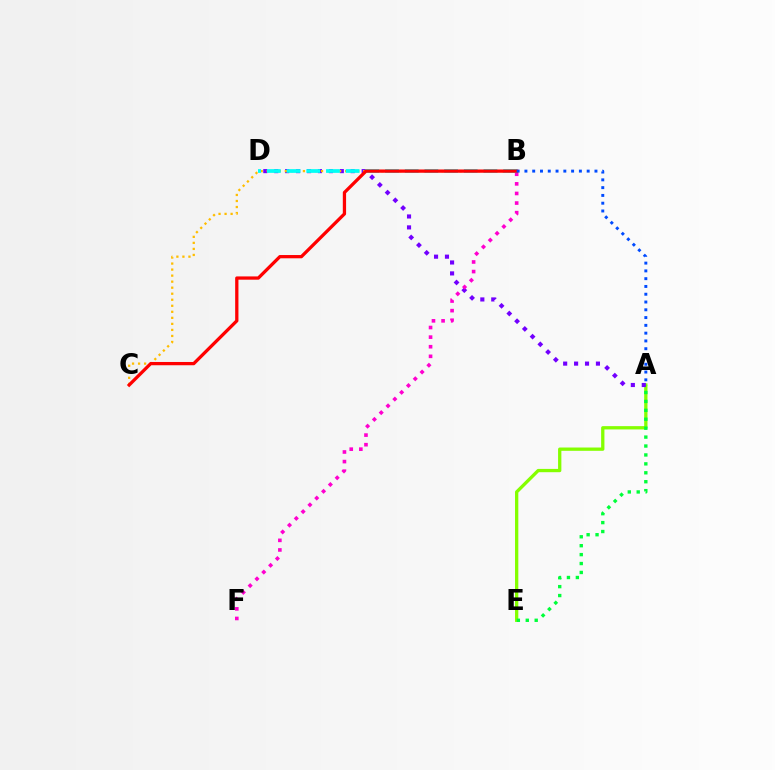{('A', 'E'): [{'color': '#84ff00', 'line_style': 'solid', 'thickness': 2.37}, {'color': '#00ff39', 'line_style': 'dotted', 'thickness': 2.42}], ('A', 'D'): [{'color': '#7200ff', 'line_style': 'dotted', 'thickness': 2.97}], ('B', 'F'): [{'color': '#ff00cf', 'line_style': 'dotted', 'thickness': 2.61}], ('B', 'C'): [{'color': '#ffbd00', 'line_style': 'dotted', 'thickness': 1.64}, {'color': '#ff0000', 'line_style': 'solid', 'thickness': 2.36}], ('B', 'D'): [{'color': '#00fff6', 'line_style': 'dashed', 'thickness': 2.67}], ('A', 'B'): [{'color': '#004bff', 'line_style': 'dotted', 'thickness': 2.11}]}